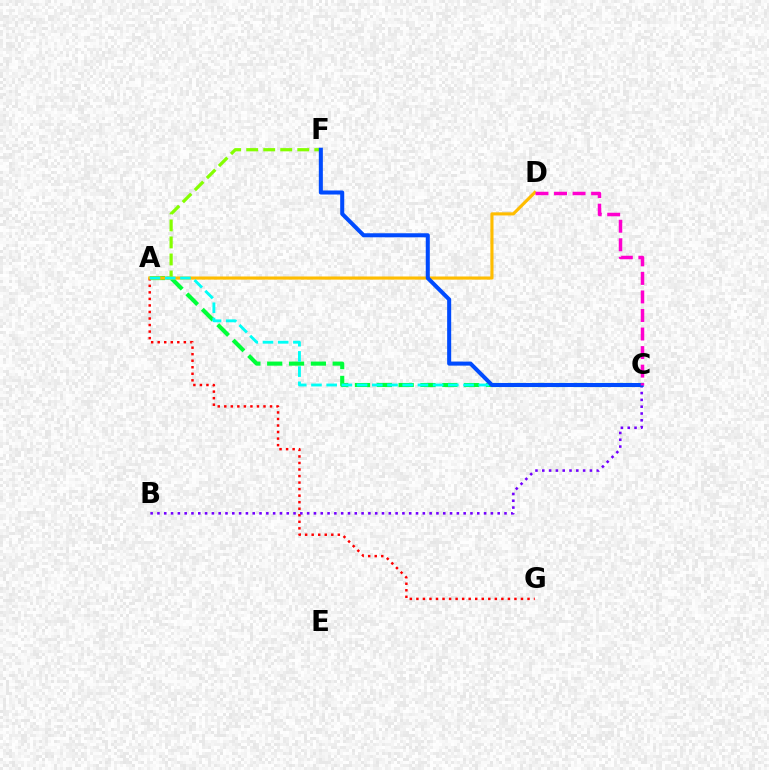{('A', 'C'): [{'color': '#00ff39', 'line_style': 'dashed', 'thickness': 2.97}, {'color': '#00fff6', 'line_style': 'dashed', 'thickness': 2.07}], ('A', 'F'): [{'color': '#84ff00', 'line_style': 'dashed', 'thickness': 2.31}], ('A', 'G'): [{'color': '#ff0000', 'line_style': 'dotted', 'thickness': 1.78}], ('A', 'D'): [{'color': '#ffbd00', 'line_style': 'solid', 'thickness': 2.25}], ('B', 'C'): [{'color': '#7200ff', 'line_style': 'dotted', 'thickness': 1.85}], ('C', 'F'): [{'color': '#004bff', 'line_style': 'solid', 'thickness': 2.91}], ('C', 'D'): [{'color': '#ff00cf', 'line_style': 'dashed', 'thickness': 2.52}]}